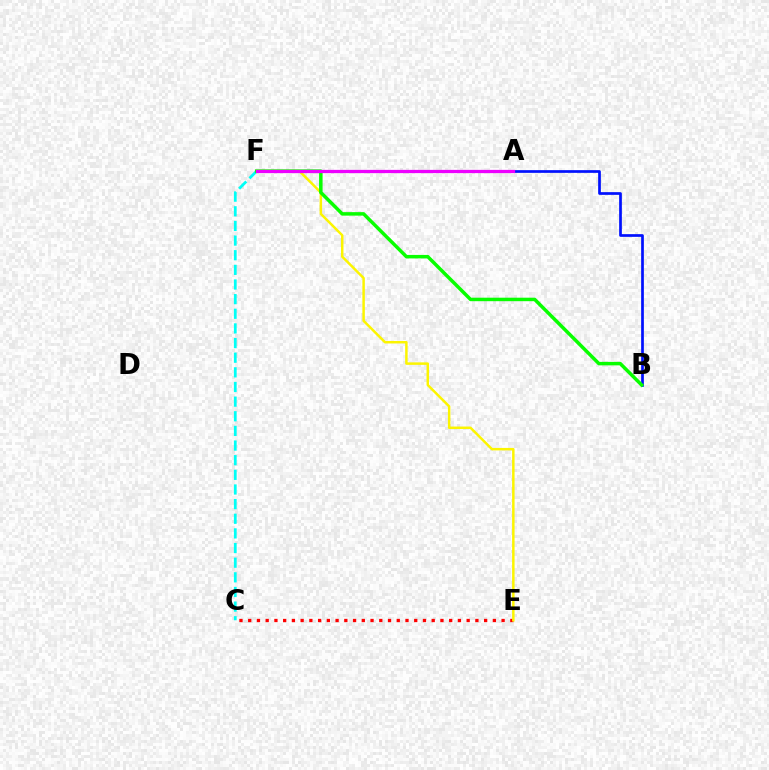{('C', 'E'): [{'color': '#ff0000', 'line_style': 'dotted', 'thickness': 2.37}], ('A', 'B'): [{'color': '#0010ff', 'line_style': 'solid', 'thickness': 1.94}], ('C', 'F'): [{'color': '#00fff6', 'line_style': 'dashed', 'thickness': 1.99}], ('E', 'F'): [{'color': '#fcf500', 'line_style': 'solid', 'thickness': 1.79}], ('B', 'F'): [{'color': '#08ff00', 'line_style': 'solid', 'thickness': 2.51}], ('A', 'F'): [{'color': '#ee00ff', 'line_style': 'solid', 'thickness': 2.34}]}